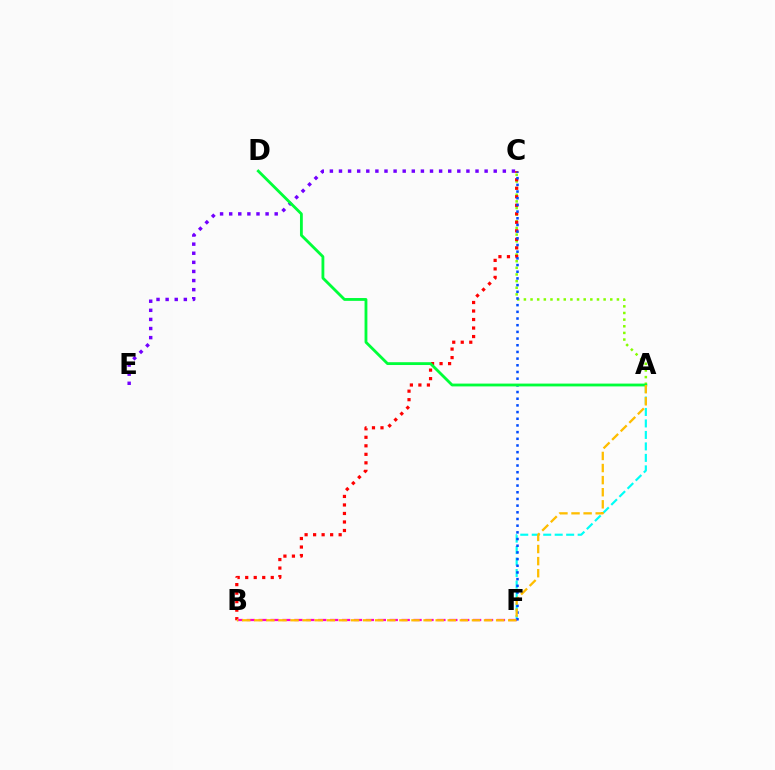{('A', 'C'): [{'color': '#84ff00', 'line_style': 'dotted', 'thickness': 1.81}], ('C', 'E'): [{'color': '#7200ff', 'line_style': 'dotted', 'thickness': 2.47}], ('B', 'C'): [{'color': '#ff0000', 'line_style': 'dotted', 'thickness': 2.31}], ('A', 'F'): [{'color': '#00fff6', 'line_style': 'dashed', 'thickness': 1.56}], ('B', 'F'): [{'color': '#ff00cf', 'line_style': 'dashed', 'thickness': 1.62}], ('C', 'F'): [{'color': '#004bff', 'line_style': 'dotted', 'thickness': 1.82}], ('A', 'D'): [{'color': '#00ff39', 'line_style': 'solid', 'thickness': 2.03}], ('A', 'B'): [{'color': '#ffbd00', 'line_style': 'dashed', 'thickness': 1.64}]}